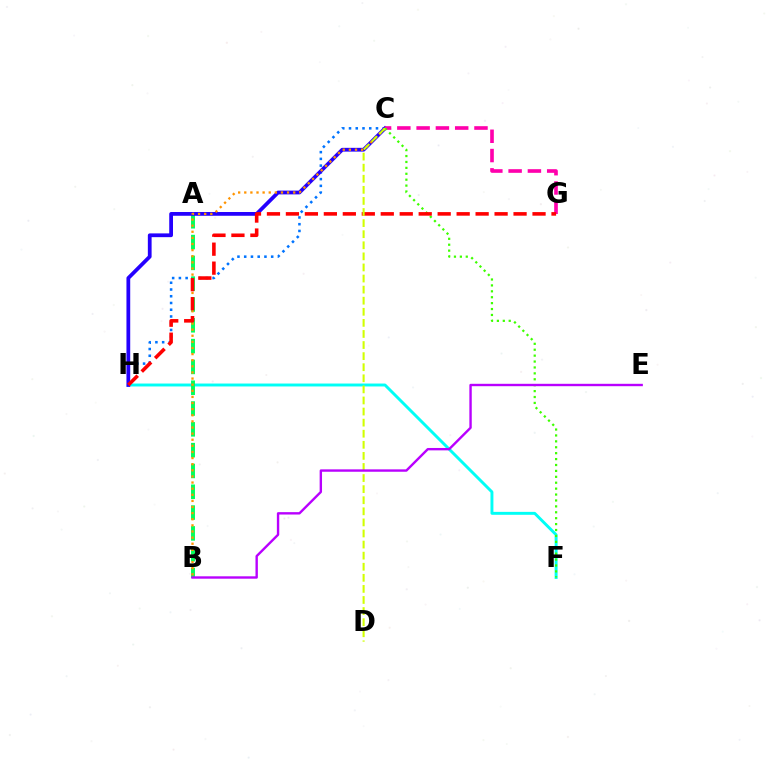{('F', 'H'): [{'color': '#00fff6', 'line_style': 'solid', 'thickness': 2.11}], ('C', 'H'): [{'color': '#0074ff', 'line_style': 'dotted', 'thickness': 1.83}, {'color': '#2500ff', 'line_style': 'solid', 'thickness': 2.71}], ('A', 'B'): [{'color': '#00ff5c', 'line_style': 'dashed', 'thickness': 2.83}], ('C', 'G'): [{'color': '#ff00ac', 'line_style': 'dashed', 'thickness': 2.62}], ('B', 'C'): [{'color': '#ff9400', 'line_style': 'dotted', 'thickness': 1.66}], ('C', 'F'): [{'color': '#3dff00', 'line_style': 'dotted', 'thickness': 1.61}], ('G', 'H'): [{'color': '#ff0000', 'line_style': 'dashed', 'thickness': 2.58}], ('C', 'D'): [{'color': '#d1ff00', 'line_style': 'dashed', 'thickness': 1.51}], ('B', 'E'): [{'color': '#b900ff', 'line_style': 'solid', 'thickness': 1.72}]}